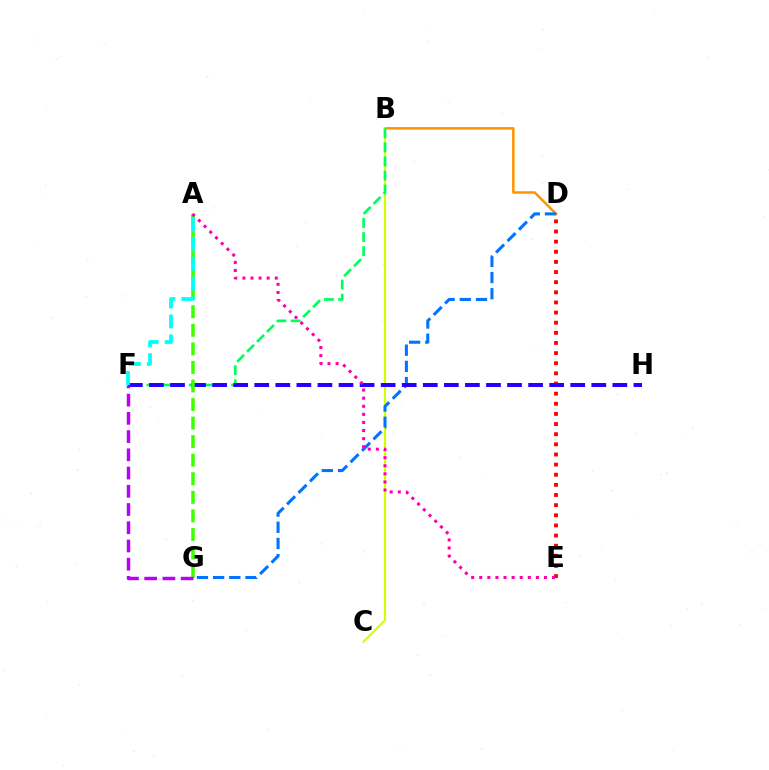{('B', 'D'): [{'color': '#ff9400', 'line_style': 'solid', 'thickness': 1.8}], ('B', 'C'): [{'color': '#d1ff00', 'line_style': 'solid', 'thickness': 1.55}], ('B', 'F'): [{'color': '#00ff5c', 'line_style': 'dashed', 'thickness': 1.91}], ('D', 'G'): [{'color': '#0074ff', 'line_style': 'dashed', 'thickness': 2.2}], ('D', 'E'): [{'color': '#ff0000', 'line_style': 'dotted', 'thickness': 2.75}], ('F', 'H'): [{'color': '#2500ff', 'line_style': 'dashed', 'thickness': 2.86}], ('A', 'G'): [{'color': '#3dff00', 'line_style': 'dashed', 'thickness': 2.52}], ('A', 'F'): [{'color': '#00fff6', 'line_style': 'dashed', 'thickness': 2.71}], ('F', 'G'): [{'color': '#b900ff', 'line_style': 'dashed', 'thickness': 2.48}], ('A', 'E'): [{'color': '#ff00ac', 'line_style': 'dotted', 'thickness': 2.2}]}